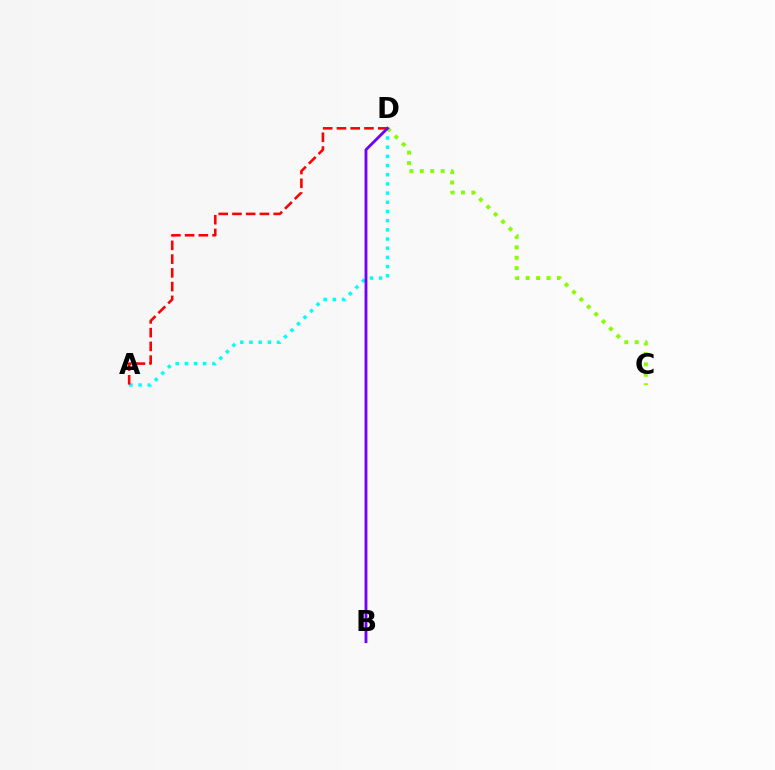{('A', 'D'): [{'color': '#00fff6', 'line_style': 'dotted', 'thickness': 2.49}, {'color': '#ff0000', 'line_style': 'dashed', 'thickness': 1.87}], ('C', 'D'): [{'color': '#84ff00', 'line_style': 'dotted', 'thickness': 2.83}], ('B', 'D'): [{'color': '#7200ff', 'line_style': 'solid', 'thickness': 2.04}]}